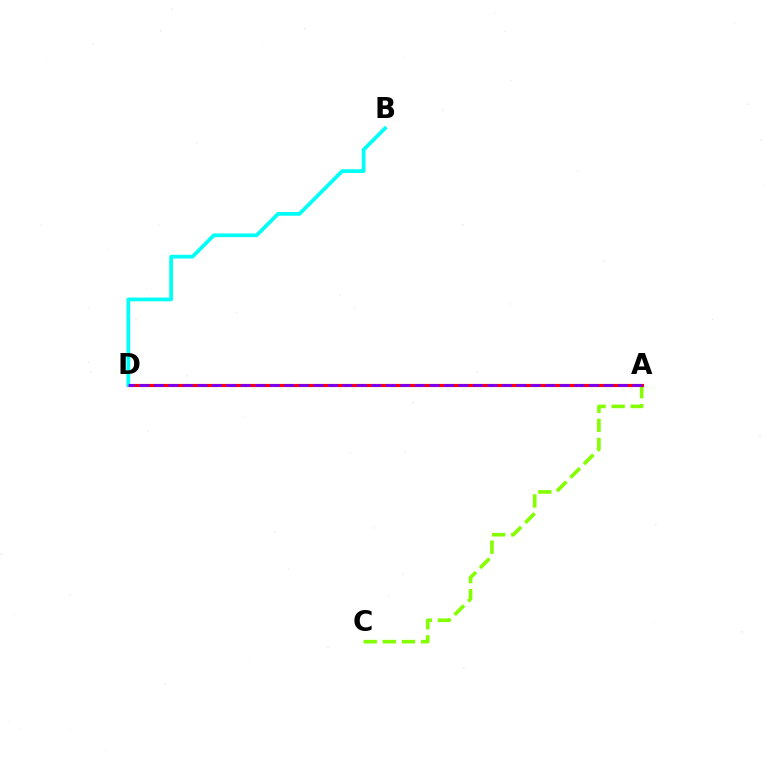{('A', 'C'): [{'color': '#84ff00', 'line_style': 'dashed', 'thickness': 2.6}], ('A', 'D'): [{'color': '#ff0000', 'line_style': 'solid', 'thickness': 2.27}, {'color': '#7200ff', 'line_style': 'dashed', 'thickness': 1.97}], ('B', 'D'): [{'color': '#00fff6', 'line_style': 'solid', 'thickness': 2.69}]}